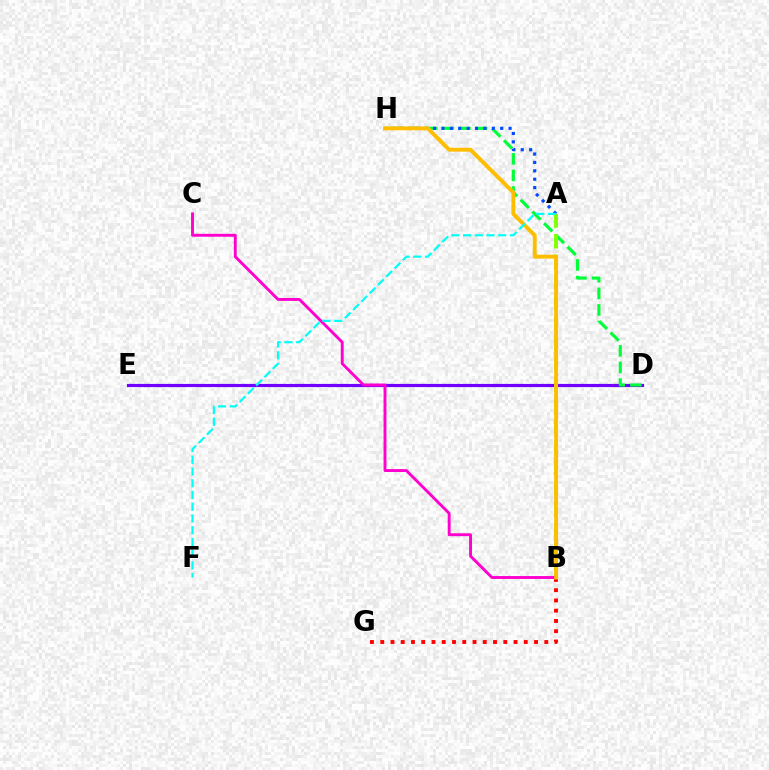{('B', 'G'): [{'color': '#ff0000', 'line_style': 'dotted', 'thickness': 2.79}], ('D', 'E'): [{'color': '#7200ff', 'line_style': 'solid', 'thickness': 2.28}], ('D', 'H'): [{'color': '#00ff39', 'line_style': 'dashed', 'thickness': 2.25}], ('A', 'H'): [{'color': '#004bff', 'line_style': 'dotted', 'thickness': 2.28}], ('A', 'B'): [{'color': '#84ff00', 'line_style': 'dashed', 'thickness': 2.8}], ('B', 'C'): [{'color': '#ff00cf', 'line_style': 'solid', 'thickness': 2.08}], ('B', 'H'): [{'color': '#ffbd00', 'line_style': 'solid', 'thickness': 2.8}], ('A', 'F'): [{'color': '#00fff6', 'line_style': 'dashed', 'thickness': 1.59}]}